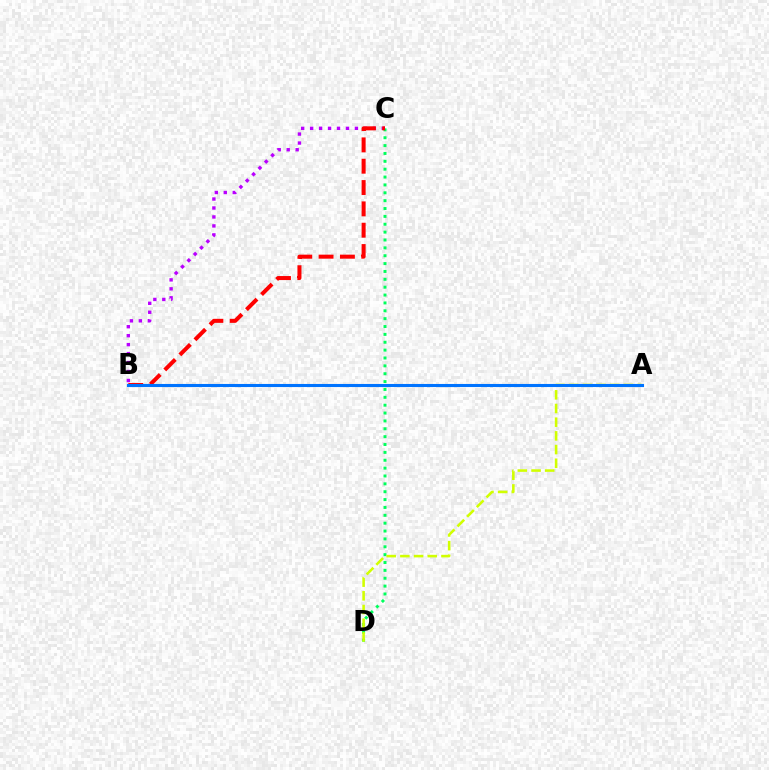{('B', 'C'): [{'color': '#b900ff', 'line_style': 'dotted', 'thickness': 2.43}, {'color': '#ff0000', 'line_style': 'dashed', 'thickness': 2.9}], ('C', 'D'): [{'color': '#00ff5c', 'line_style': 'dotted', 'thickness': 2.14}], ('A', 'D'): [{'color': '#d1ff00', 'line_style': 'dashed', 'thickness': 1.86}], ('A', 'B'): [{'color': '#0074ff', 'line_style': 'solid', 'thickness': 2.22}]}